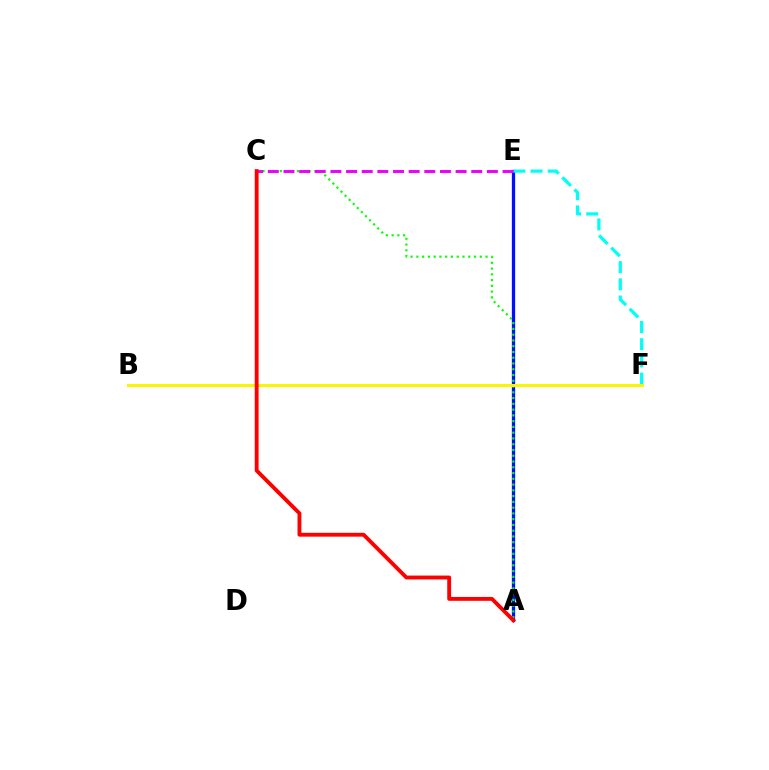{('A', 'E'): [{'color': '#0010ff', 'line_style': 'solid', 'thickness': 2.36}], ('A', 'C'): [{'color': '#08ff00', 'line_style': 'dotted', 'thickness': 1.57}, {'color': '#ff0000', 'line_style': 'solid', 'thickness': 2.78}], ('E', 'F'): [{'color': '#00fff6', 'line_style': 'dashed', 'thickness': 2.34}], ('B', 'F'): [{'color': '#fcf500', 'line_style': 'solid', 'thickness': 2.2}], ('C', 'E'): [{'color': '#ee00ff', 'line_style': 'dashed', 'thickness': 2.13}]}